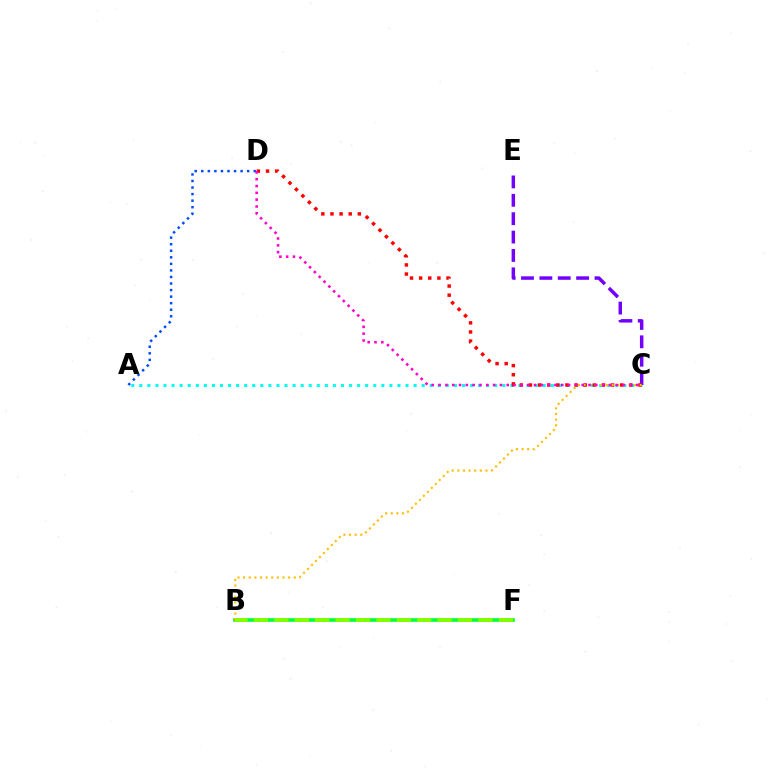{('A', 'C'): [{'color': '#00fff6', 'line_style': 'dotted', 'thickness': 2.19}], ('B', 'F'): [{'color': '#00ff39', 'line_style': 'solid', 'thickness': 2.62}, {'color': '#84ff00', 'line_style': 'dashed', 'thickness': 2.77}], ('C', 'E'): [{'color': '#7200ff', 'line_style': 'dashed', 'thickness': 2.5}], ('C', 'D'): [{'color': '#ff0000', 'line_style': 'dotted', 'thickness': 2.48}, {'color': '#ff00cf', 'line_style': 'dotted', 'thickness': 1.85}], ('A', 'D'): [{'color': '#004bff', 'line_style': 'dotted', 'thickness': 1.78}], ('B', 'C'): [{'color': '#ffbd00', 'line_style': 'dotted', 'thickness': 1.53}]}